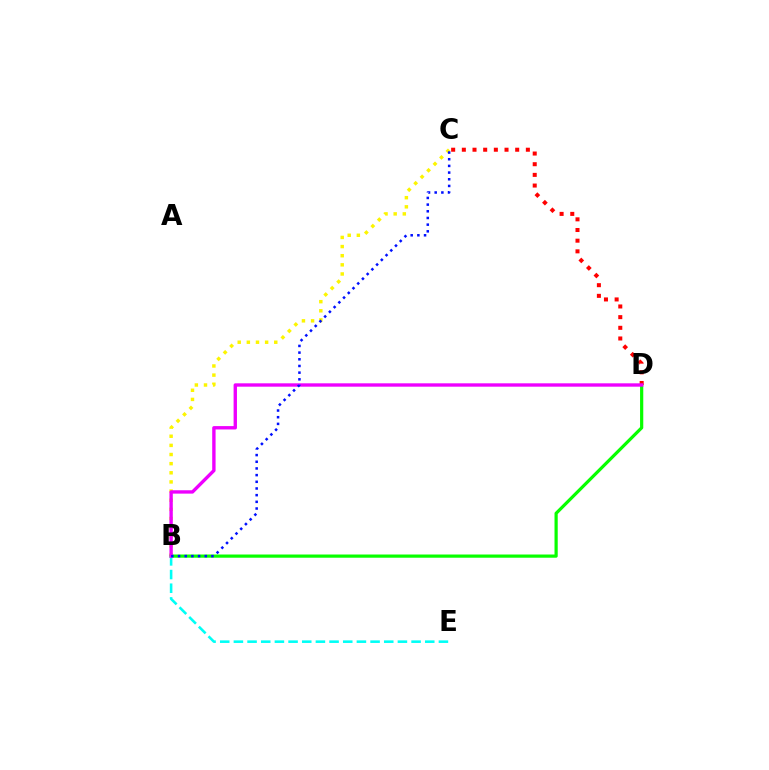{('B', 'C'): [{'color': '#fcf500', 'line_style': 'dotted', 'thickness': 2.48}, {'color': '#0010ff', 'line_style': 'dotted', 'thickness': 1.81}], ('B', 'D'): [{'color': '#08ff00', 'line_style': 'solid', 'thickness': 2.31}, {'color': '#ee00ff', 'line_style': 'solid', 'thickness': 2.43}], ('C', 'D'): [{'color': '#ff0000', 'line_style': 'dotted', 'thickness': 2.9}], ('B', 'E'): [{'color': '#00fff6', 'line_style': 'dashed', 'thickness': 1.86}]}